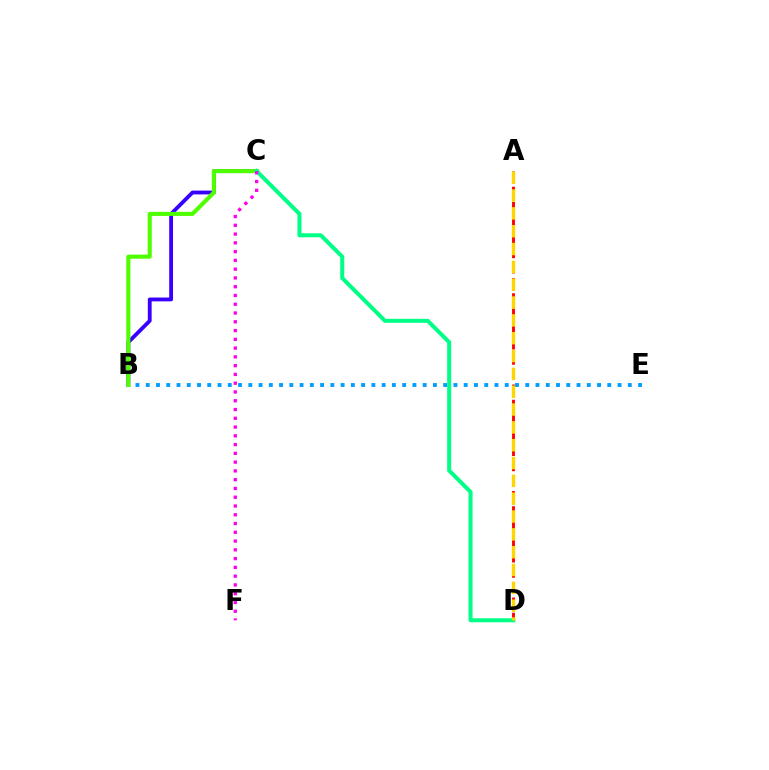{('B', 'C'): [{'color': '#3700ff', 'line_style': 'solid', 'thickness': 2.76}, {'color': '#4fff00', 'line_style': 'solid', 'thickness': 2.96}], ('B', 'E'): [{'color': '#009eff', 'line_style': 'dotted', 'thickness': 2.79}], ('A', 'D'): [{'color': '#ff0000', 'line_style': 'dashed', 'thickness': 2.07}, {'color': '#ffd500', 'line_style': 'dashed', 'thickness': 2.42}], ('C', 'D'): [{'color': '#00ff86', 'line_style': 'solid', 'thickness': 2.89}], ('C', 'F'): [{'color': '#ff00ed', 'line_style': 'dotted', 'thickness': 2.38}]}